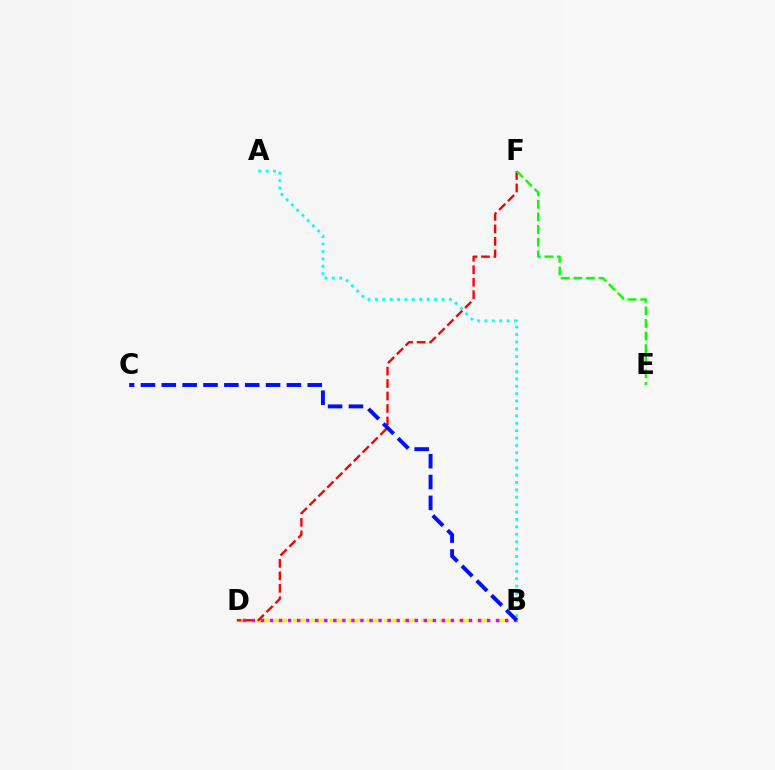{('A', 'B'): [{'color': '#00fff6', 'line_style': 'dotted', 'thickness': 2.01}], ('B', 'D'): [{'color': '#fcf500', 'line_style': 'dashed', 'thickness': 2.5}, {'color': '#ee00ff', 'line_style': 'dotted', 'thickness': 2.46}], ('D', 'F'): [{'color': '#ff0000', 'line_style': 'dashed', 'thickness': 1.69}], ('E', 'F'): [{'color': '#08ff00', 'line_style': 'dashed', 'thickness': 1.71}], ('B', 'C'): [{'color': '#0010ff', 'line_style': 'dashed', 'thickness': 2.83}]}